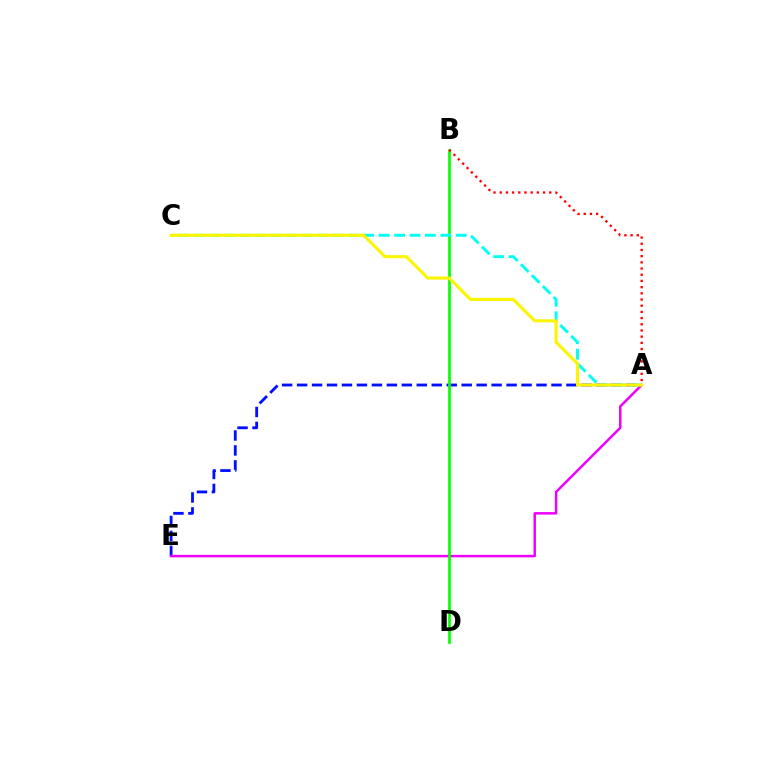{('A', 'E'): [{'color': '#0010ff', 'line_style': 'dashed', 'thickness': 2.03}, {'color': '#ee00ff', 'line_style': 'solid', 'thickness': 1.79}], ('B', 'D'): [{'color': '#08ff00', 'line_style': 'solid', 'thickness': 1.96}], ('A', 'B'): [{'color': '#ff0000', 'line_style': 'dotted', 'thickness': 1.68}], ('A', 'C'): [{'color': '#00fff6', 'line_style': 'dashed', 'thickness': 2.09}, {'color': '#fcf500', 'line_style': 'solid', 'thickness': 2.22}]}